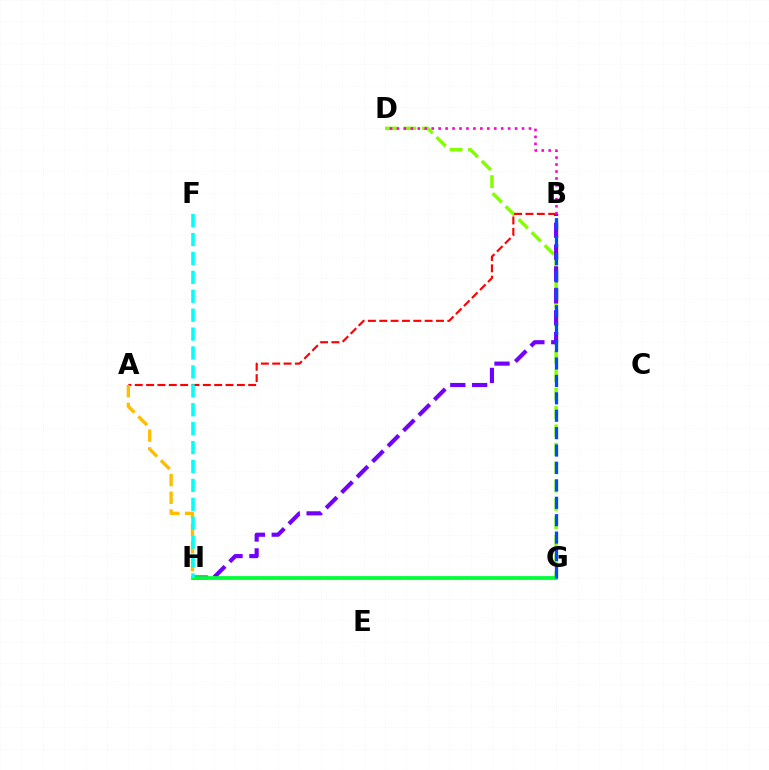{('D', 'G'): [{'color': '#84ff00', 'line_style': 'dashed', 'thickness': 2.5}], ('B', 'H'): [{'color': '#7200ff', 'line_style': 'dashed', 'thickness': 2.97}], ('A', 'B'): [{'color': '#ff0000', 'line_style': 'dashed', 'thickness': 1.54}], ('G', 'H'): [{'color': '#00ff39', 'line_style': 'solid', 'thickness': 2.72}], ('B', 'D'): [{'color': '#ff00cf', 'line_style': 'dotted', 'thickness': 1.89}], ('B', 'G'): [{'color': '#004bff', 'line_style': 'dashed', 'thickness': 2.37}], ('A', 'H'): [{'color': '#ffbd00', 'line_style': 'dashed', 'thickness': 2.41}], ('F', 'H'): [{'color': '#00fff6', 'line_style': 'dashed', 'thickness': 2.57}]}